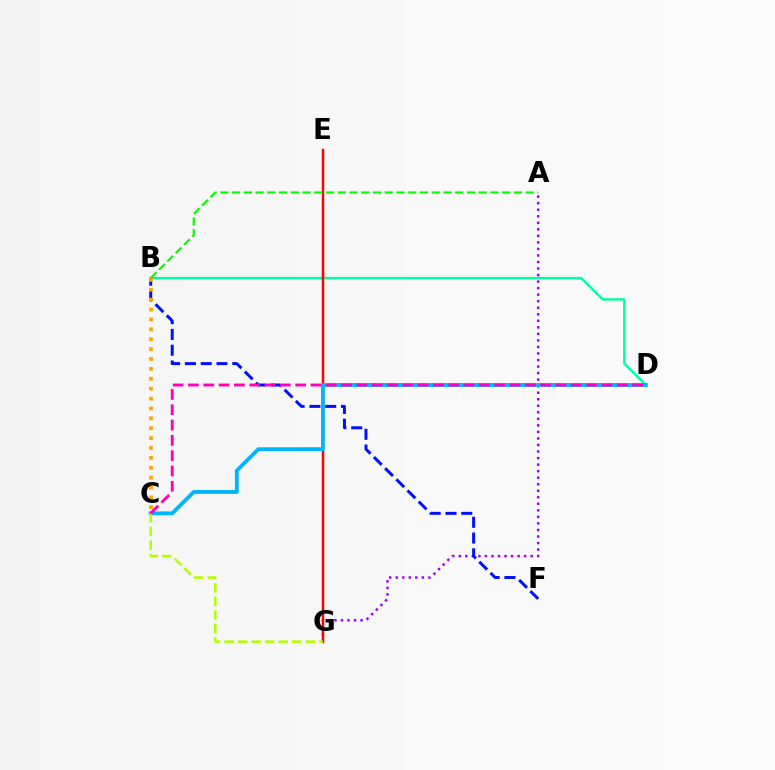{('B', 'D'): [{'color': '#00ff9d', 'line_style': 'solid', 'thickness': 1.73}], ('A', 'G'): [{'color': '#9b00ff', 'line_style': 'dotted', 'thickness': 1.78}], ('E', 'G'): [{'color': '#ff0000', 'line_style': 'solid', 'thickness': 1.79}], ('C', 'D'): [{'color': '#00b5ff', 'line_style': 'solid', 'thickness': 2.76}, {'color': '#ff00bd', 'line_style': 'dashed', 'thickness': 2.08}], ('B', 'F'): [{'color': '#0010ff', 'line_style': 'dashed', 'thickness': 2.15}], ('C', 'G'): [{'color': '#b3ff00', 'line_style': 'dashed', 'thickness': 1.84}], ('B', 'C'): [{'color': '#ffa500', 'line_style': 'dotted', 'thickness': 2.69}], ('A', 'B'): [{'color': '#08ff00', 'line_style': 'dashed', 'thickness': 1.6}]}